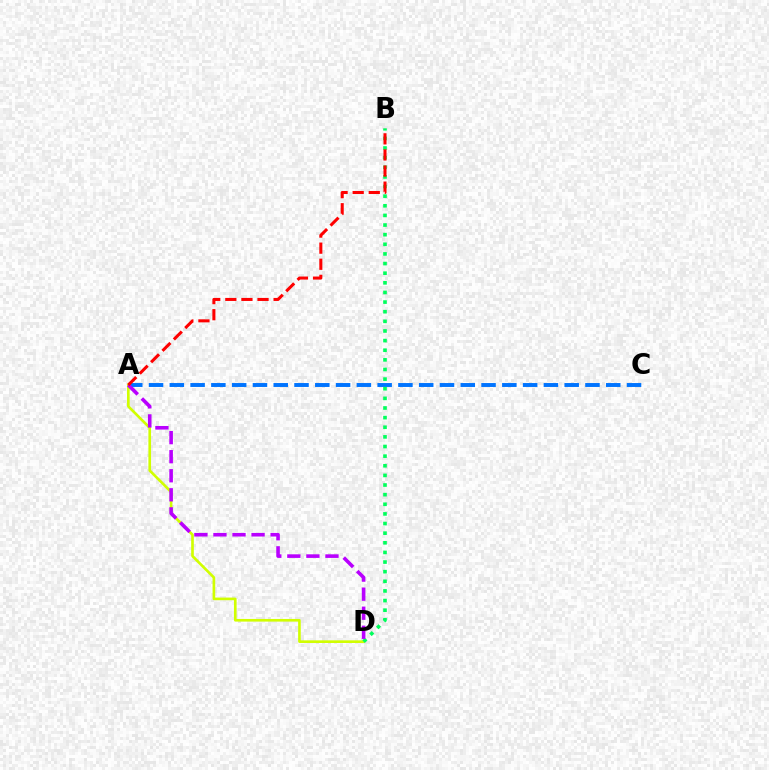{('A', 'D'): [{'color': '#d1ff00', 'line_style': 'solid', 'thickness': 1.91}, {'color': '#b900ff', 'line_style': 'dashed', 'thickness': 2.59}], ('A', 'C'): [{'color': '#0074ff', 'line_style': 'dashed', 'thickness': 2.82}], ('B', 'D'): [{'color': '#00ff5c', 'line_style': 'dotted', 'thickness': 2.62}], ('A', 'B'): [{'color': '#ff0000', 'line_style': 'dashed', 'thickness': 2.19}]}